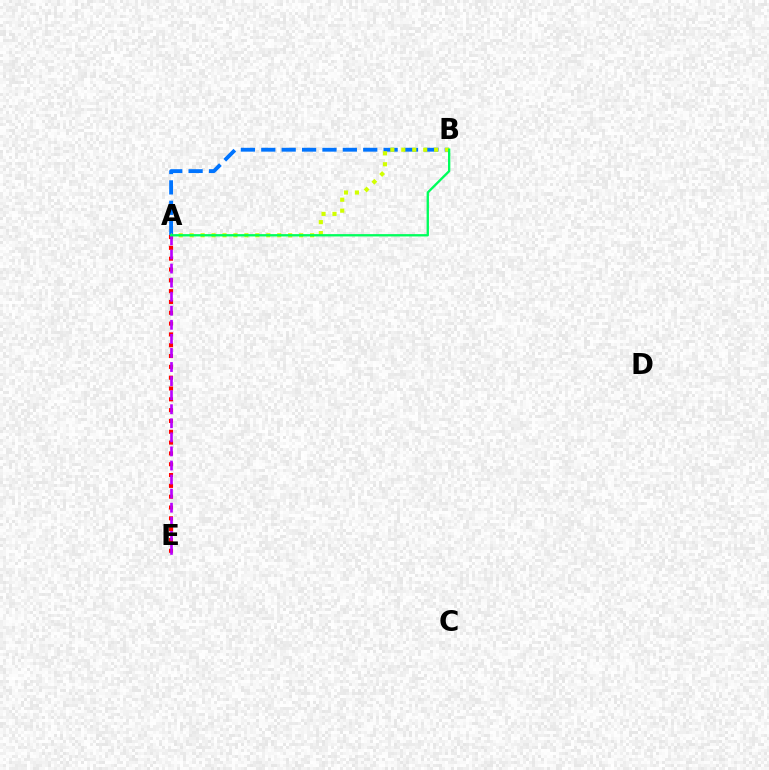{('A', 'B'): [{'color': '#0074ff', 'line_style': 'dashed', 'thickness': 2.77}, {'color': '#d1ff00', 'line_style': 'dotted', 'thickness': 2.97}, {'color': '#00ff5c', 'line_style': 'solid', 'thickness': 1.68}], ('A', 'E'): [{'color': '#ff0000', 'line_style': 'dotted', 'thickness': 2.94}, {'color': '#b900ff', 'line_style': 'dashed', 'thickness': 1.91}]}